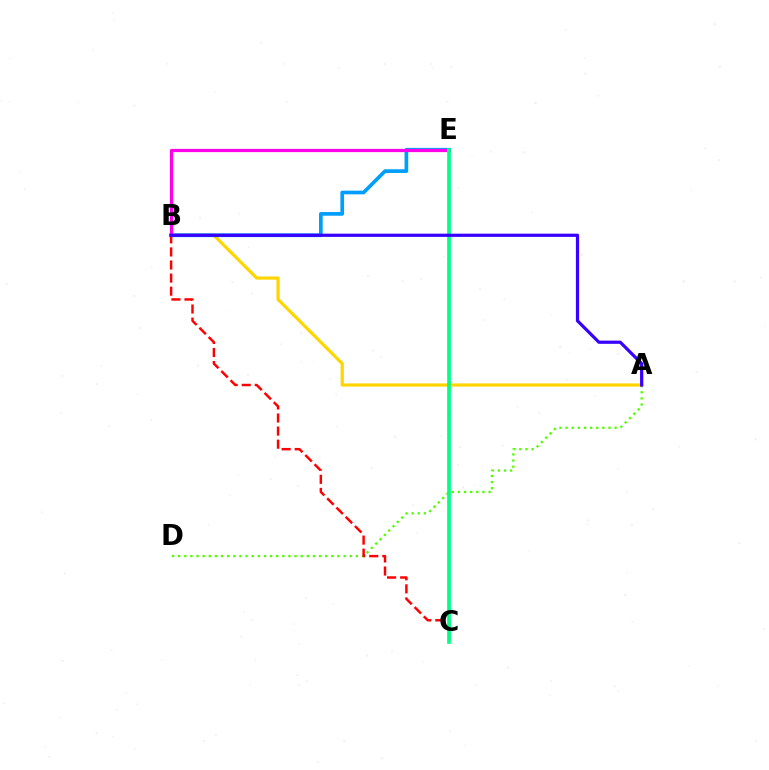{('A', 'D'): [{'color': '#4fff00', 'line_style': 'dotted', 'thickness': 1.66}], ('A', 'B'): [{'color': '#ffd500', 'line_style': 'solid', 'thickness': 2.31}, {'color': '#3700ff', 'line_style': 'solid', 'thickness': 2.31}], ('B', 'E'): [{'color': '#009eff', 'line_style': 'solid', 'thickness': 2.65}, {'color': '#ff00ed', 'line_style': 'solid', 'thickness': 2.33}], ('B', 'C'): [{'color': '#ff0000', 'line_style': 'dashed', 'thickness': 1.78}], ('C', 'E'): [{'color': '#00ff86', 'line_style': 'solid', 'thickness': 2.66}]}